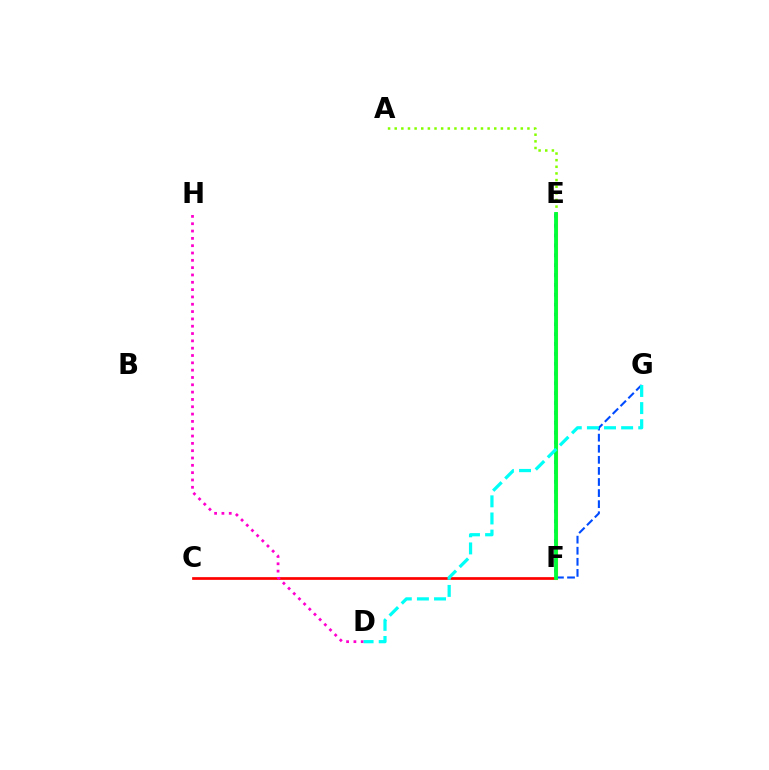{('A', 'E'): [{'color': '#84ff00', 'line_style': 'dotted', 'thickness': 1.8}], ('C', 'F'): [{'color': '#ff0000', 'line_style': 'solid', 'thickness': 1.95}], ('E', 'F'): [{'color': '#7200ff', 'line_style': 'dotted', 'thickness': 2.68}, {'color': '#ffbd00', 'line_style': 'solid', 'thickness': 2.24}, {'color': '#00ff39', 'line_style': 'solid', 'thickness': 2.74}], ('F', 'G'): [{'color': '#004bff', 'line_style': 'dashed', 'thickness': 1.51}], ('D', 'H'): [{'color': '#ff00cf', 'line_style': 'dotted', 'thickness': 1.99}], ('D', 'G'): [{'color': '#00fff6', 'line_style': 'dashed', 'thickness': 2.33}]}